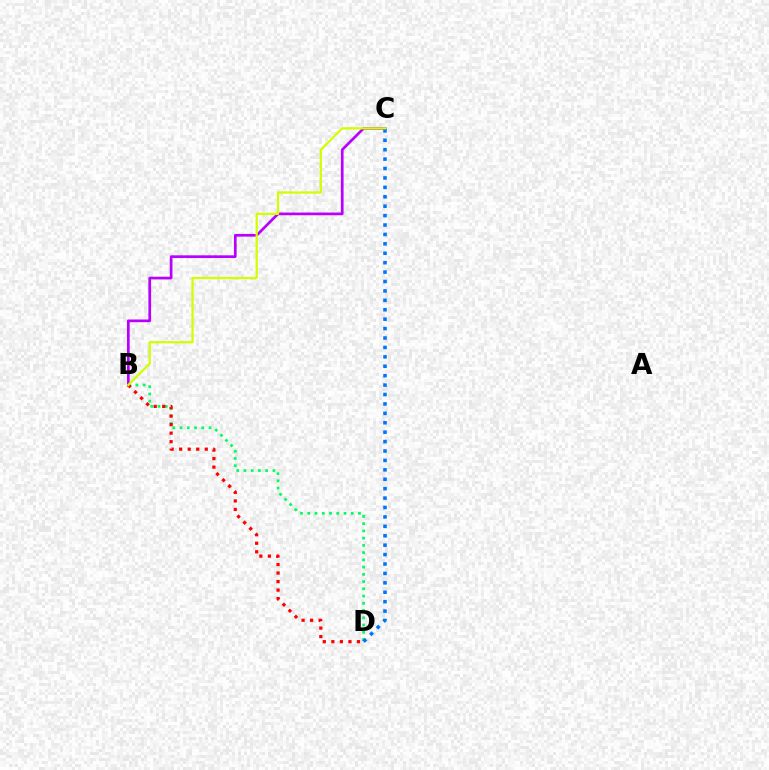{('B', 'D'): [{'color': '#00ff5c', 'line_style': 'dotted', 'thickness': 1.97}, {'color': '#ff0000', 'line_style': 'dotted', 'thickness': 2.32}], ('B', 'C'): [{'color': '#b900ff', 'line_style': 'solid', 'thickness': 1.95}, {'color': '#d1ff00', 'line_style': 'solid', 'thickness': 1.61}], ('C', 'D'): [{'color': '#0074ff', 'line_style': 'dotted', 'thickness': 2.56}]}